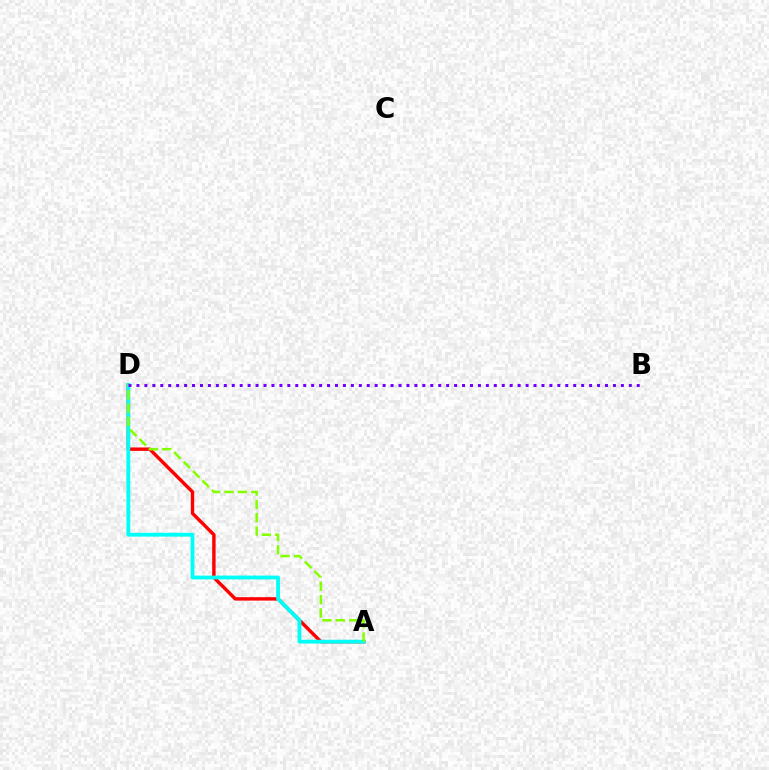{('A', 'D'): [{'color': '#ff0000', 'line_style': 'solid', 'thickness': 2.46}, {'color': '#00fff6', 'line_style': 'solid', 'thickness': 2.75}, {'color': '#84ff00', 'line_style': 'dashed', 'thickness': 1.81}], ('B', 'D'): [{'color': '#7200ff', 'line_style': 'dotted', 'thickness': 2.16}]}